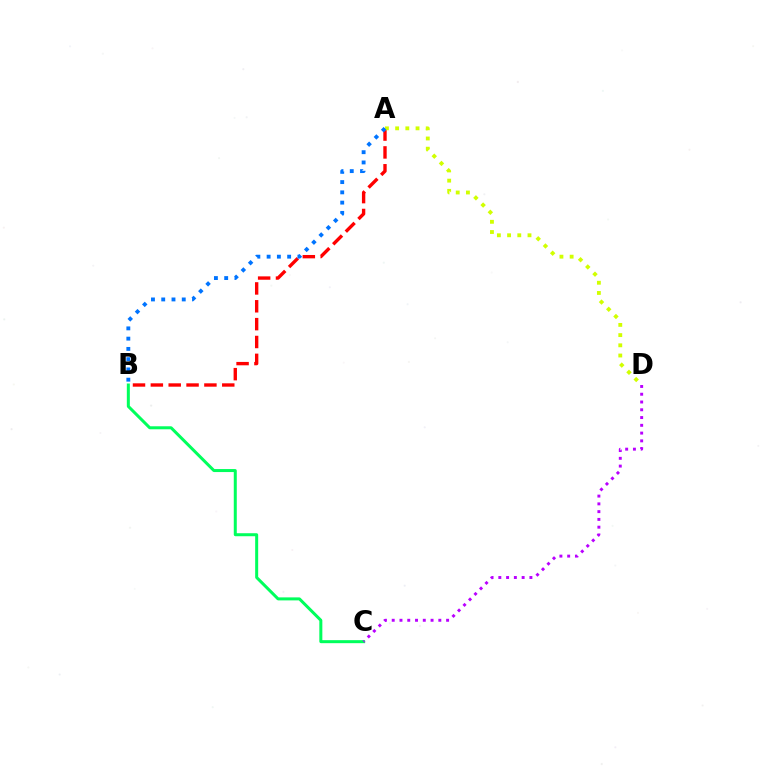{('B', 'C'): [{'color': '#00ff5c', 'line_style': 'solid', 'thickness': 2.17}], ('A', 'B'): [{'color': '#ff0000', 'line_style': 'dashed', 'thickness': 2.43}, {'color': '#0074ff', 'line_style': 'dotted', 'thickness': 2.79}], ('A', 'D'): [{'color': '#d1ff00', 'line_style': 'dotted', 'thickness': 2.77}], ('C', 'D'): [{'color': '#b900ff', 'line_style': 'dotted', 'thickness': 2.11}]}